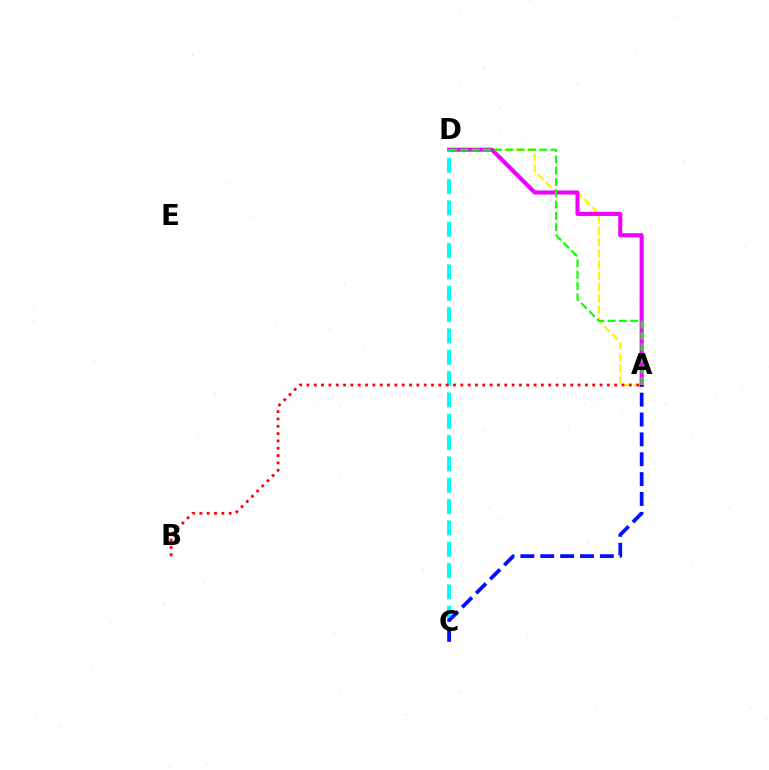{('A', 'D'): [{'color': '#fcf500', 'line_style': 'dashed', 'thickness': 1.53}, {'color': '#ee00ff', 'line_style': 'solid', 'thickness': 2.93}, {'color': '#08ff00', 'line_style': 'dashed', 'thickness': 1.53}], ('C', 'D'): [{'color': '#00fff6', 'line_style': 'dashed', 'thickness': 2.9}], ('A', 'C'): [{'color': '#0010ff', 'line_style': 'dashed', 'thickness': 2.7}], ('A', 'B'): [{'color': '#ff0000', 'line_style': 'dotted', 'thickness': 1.99}]}